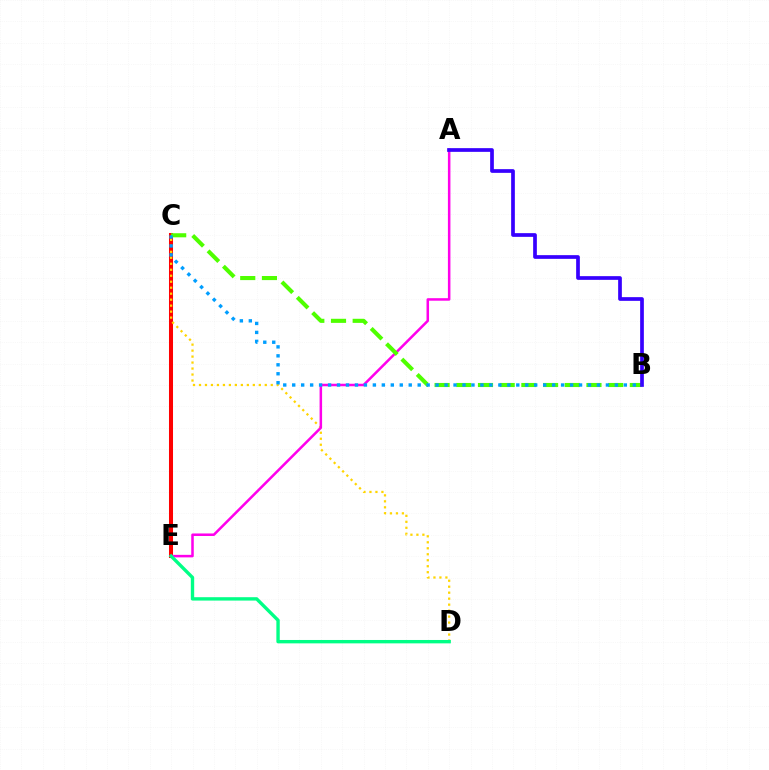{('C', 'E'): [{'color': '#ff0000', 'line_style': 'solid', 'thickness': 2.9}], ('C', 'D'): [{'color': '#ffd500', 'line_style': 'dotted', 'thickness': 1.63}], ('A', 'E'): [{'color': '#ff00ed', 'line_style': 'solid', 'thickness': 1.82}], ('D', 'E'): [{'color': '#00ff86', 'line_style': 'solid', 'thickness': 2.43}], ('B', 'C'): [{'color': '#4fff00', 'line_style': 'dashed', 'thickness': 2.95}, {'color': '#009eff', 'line_style': 'dotted', 'thickness': 2.44}], ('A', 'B'): [{'color': '#3700ff', 'line_style': 'solid', 'thickness': 2.66}]}